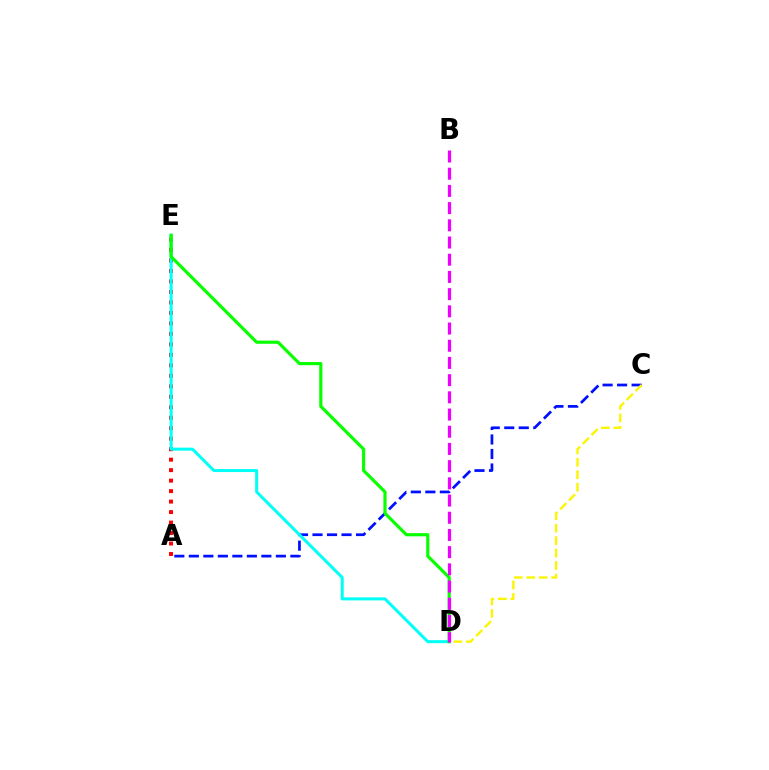{('A', 'E'): [{'color': '#ff0000', 'line_style': 'dotted', 'thickness': 2.85}], ('A', 'C'): [{'color': '#0010ff', 'line_style': 'dashed', 'thickness': 1.97}], ('D', 'E'): [{'color': '#00fff6', 'line_style': 'solid', 'thickness': 2.16}, {'color': '#08ff00', 'line_style': 'solid', 'thickness': 2.28}], ('C', 'D'): [{'color': '#fcf500', 'line_style': 'dashed', 'thickness': 1.69}], ('B', 'D'): [{'color': '#ee00ff', 'line_style': 'dashed', 'thickness': 2.34}]}